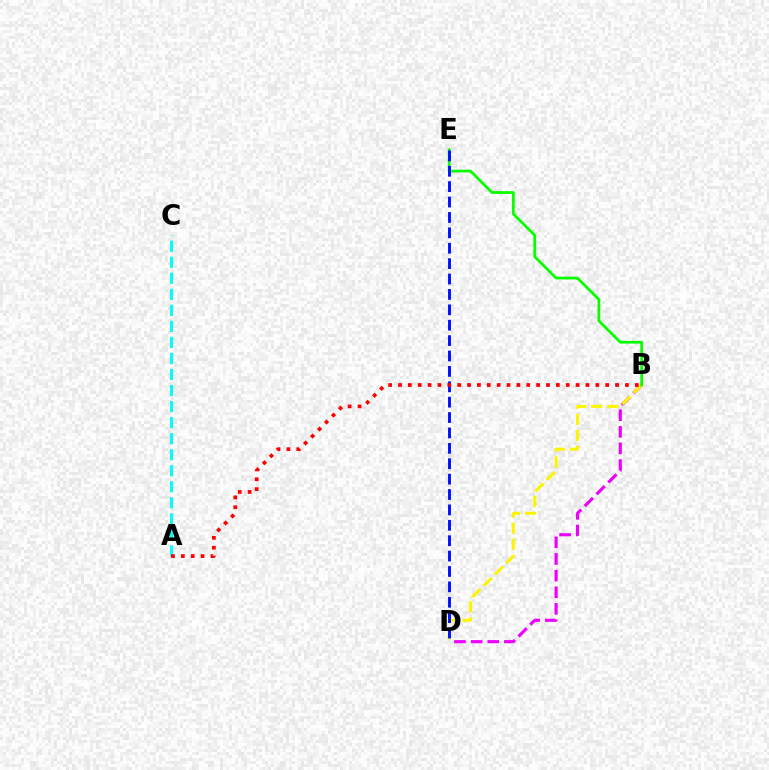{('B', 'D'): [{'color': '#ee00ff', 'line_style': 'dashed', 'thickness': 2.26}, {'color': '#fcf500', 'line_style': 'dashed', 'thickness': 2.18}], ('A', 'C'): [{'color': '#00fff6', 'line_style': 'dashed', 'thickness': 2.18}], ('B', 'E'): [{'color': '#08ff00', 'line_style': 'solid', 'thickness': 1.99}], ('D', 'E'): [{'color': '#0010ff', 'line_style': 'dashed', 'thickness': 2.09}], ('A', 'B'): [{'color': '#ff0000', 'line_style': 'dotted', 'thickness': 2.68}]}